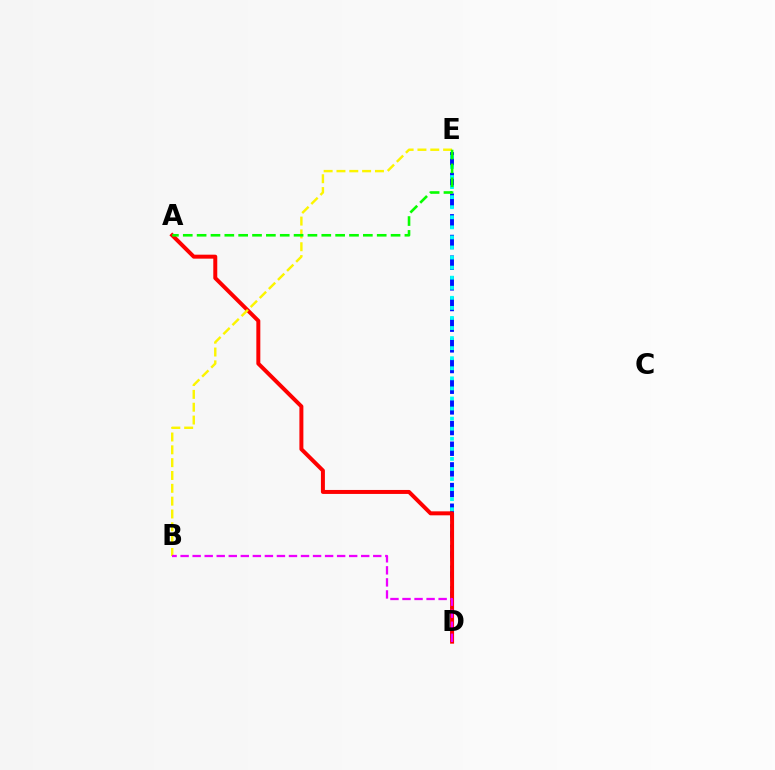{('D', 'E'): [{'color': '#0010ff', 'line_style': 'dashed', 'thickness': 2.81}, {'color': '#00fff6', 'line_style': 'dotted', 'thickness': 2.74}], ('A', 'D'): [{'color': '#ff0000', 'line_style': 'solid', 'thickness': 2.86}], ('B', 'E'): [{'color': '#fcf500', 'line_style': 'dashed', 'thickness': 1.74}], ('B', 'D'): [{'color': '#ee00ff', 'line_style': 'dashed', 'thickness': 1.64}], ('A', 'E'): [{'color': '#08ff00', 'line_style': 'dashed', 'thickness': 1.88}]}